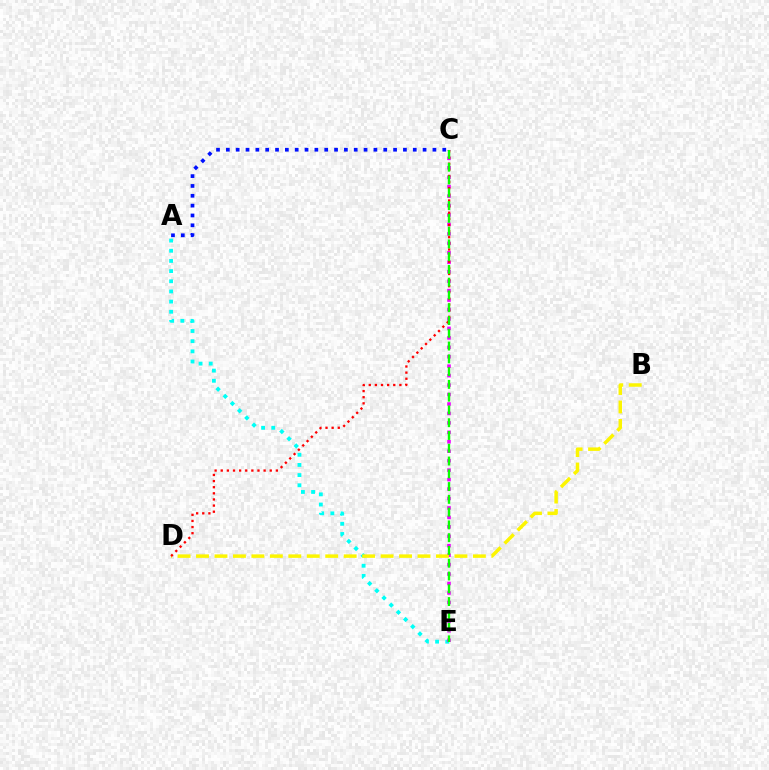{('A', 'E'): [{'color': '#00fff6', 'line_style': 'dotted', 'thickness': 2.76}], ('C', 'E'): [{'color': '#ee00ff', 'line_style': 'dotted', 'thickness': 2.57}, {'color': '#08ff00', 'line_style': 'dashed', 'thickness': 1.74}], ('A', 'C'): [{'color': '#0010ff', 'line_style': 'dotted', 'thickness': 2.67}], ('B', 'D'): [{'color': '#fcf500', 'line_style': 'dashed', 'thickness': 2.51}], ('C', 'D'): [{'color': '#ff0000', 'line_style': 'dotted', 'thickness': 1.66}]}